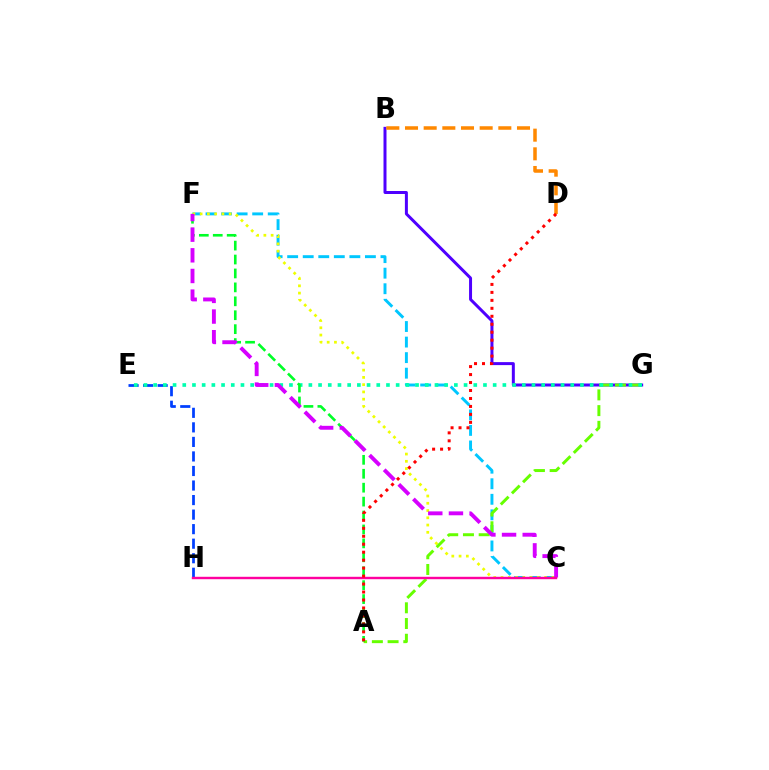{('C', 'F'): [{'color': '#00c7ff', 'line_style': 'dashed', 'thickness': 2.11}, {'color': '#eeff00', 'line_style': 'dotted', 'thickness': 1.97}, {'color': '#d600ff', 'line_style': 'dashed', 'thickness': 2.81}], ('B', 'G'): [{'color': '#4f00ff', 'line_style': 'solid', 'thickness': 2.15}], ('E', 'H'): [{'color': '#003fff', 'line_style': 'dashed', 'thickness': 1.98}], ('B', 'D'): [{'color': '#ff8800', 'line_style': 'dashed', 'thickness': 2.54}], ('A', 'G'): [{'color': '#66ff00', 'line_style': 'dashed', 'thickness': 2.14}], ('E', 'G'): [{'color': '#00ffaf', 'line_style': 'dotted', 'thickness': 2.64}], ('A', 'F'): [{'color': '#00ff27', 'line_style': 'dashed', 'thickness': 1.89}], ('C', 'H'): [{'color': '#ff00a0', 'line_style': 'solid', 'thickness': 1.74}], ('A', 'D'): [{'color': '#ff0000', 'line_style': 'dotted', 'thickness': 2.16}]}